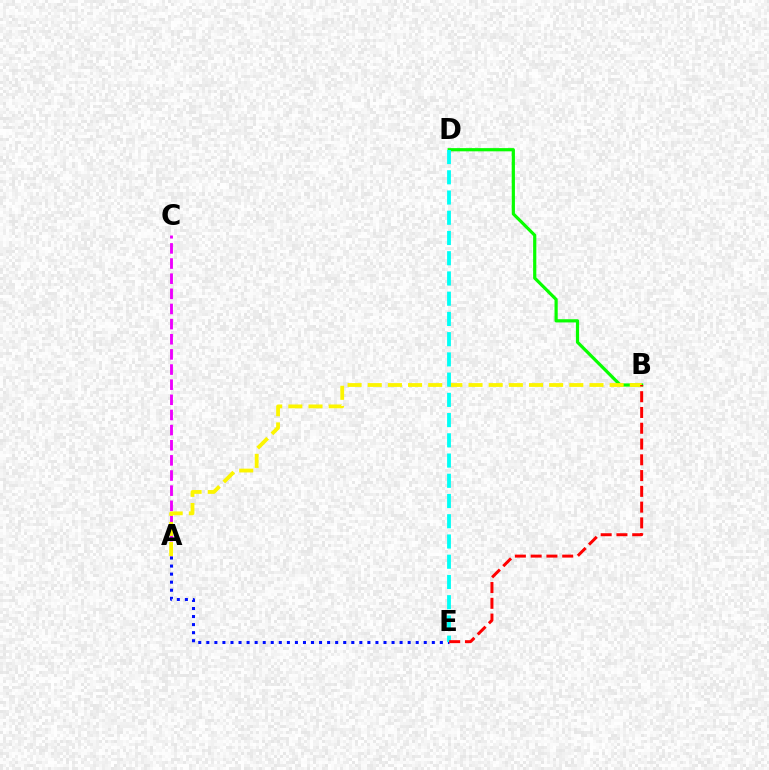{('A', 'C'): [{'color': '#ee00ff', 'line_style': 'dashed', 'thickness': 2.06}], ('A', 'E'): [{'color': '#0010ff', 'line_style': 'dotted', 'thickness': 2.19}], ('B', 'D'): [{'color': '#08ff00', 'line_style': 'solid', 'thickness': 2.3}], ('A', 'B'): [{'color': '#fcf500', 'line_style': 'dashed', 'thickness': 2.74}], ('D', 'E'): [{'color': '#00fff6', 'line_style': 'dashed', 'thickness': 2.75}], ('B', 'E'): [{'color': '#ff0000', 'line_style': 'dashed', 'thickness': 2.14}]}